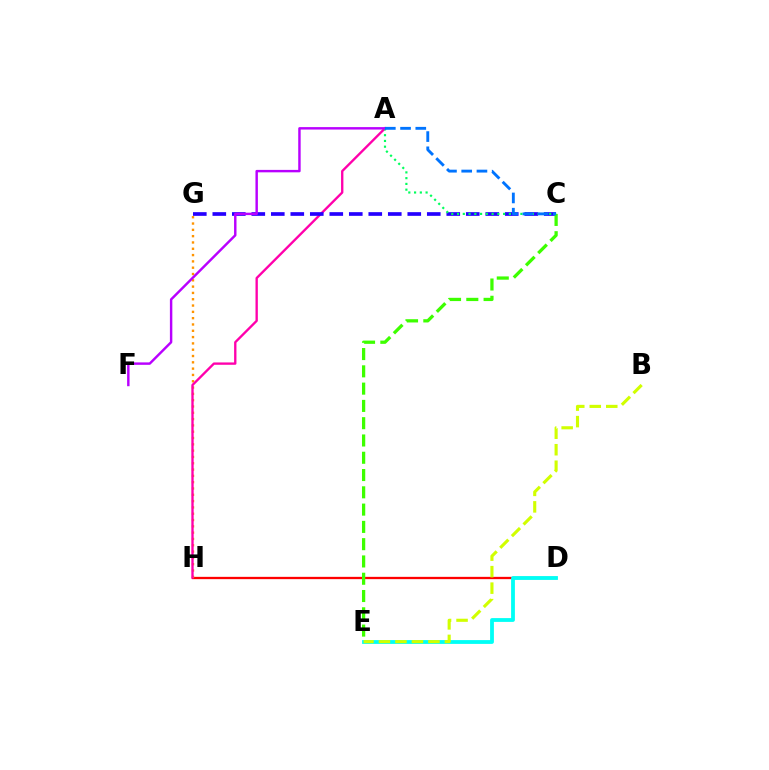{('D', 'H'): [{'color': '#ff0000', 'line_style': 'solid', 'thickness': 1.65}], ('G', 'H'): [{'color': '#ff9400', 'line_style': 'dotted', 'thickness': 1.71}], ('A', 'H'): [{'color': '#ff00ac', 'line_style': 'solid', 'thickness': 1.69}], ('D', 'E'): [{'color': '#00fff6', 'line_style': 'solid', 'thickness': 2.74}], ('C', 'G'): [{'color': '#2500ff', 'line_style': 'dashed', 'thickness': 2.65}], ('A', 'C'): [{'color': '#00ff5c', 'line_style': 'dotted', 'thickness': 1.56}, {'color': '#0074ff', 'line_style': 'dashed', 'thickness': 2.07}], ('A', 'F'): [{'color': '#b900ff', 'line_style': 'solid', 'thickness': 1.75}], ('B', 'E'): [{'color': '#d1ff00', 'line_style': 'dashed', 'thickness': 2.24}], ('C', 'E'): [{'color': '#3dff00', 'line_style': 'dashed', 'thickness': 2.35}]}